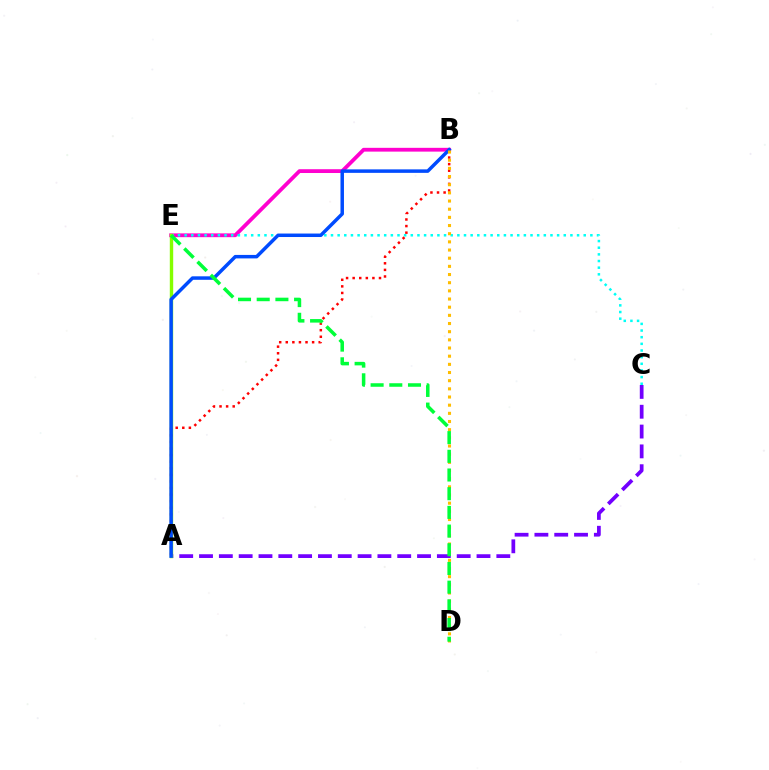{('B', 'E'): [{'color': '#ff00cf', 'line_style': 'solid', 'thickness': 2.73}], ('A', 'C'): [{'color': '#7200ff', 'line_style': 'dashed', 'thickness': 2.69}], ('C', 'E'): [{'color': '#00fff6', 'line_style': 'dotted', 'thickness': 1.81}], ('A', 'E'): [{'color': '#84ff00', 'line_style': 'solid', 'thickness': 2.45}], ('A', 'B'): [{'color': '#ff0000', 'line_style': 'dotted', 'thickness': 1.79}, {'color': '#004bff', 'line_style': 'solid', 'thickness': 2.51}], ('B', 'D'): [{'color': '#ffbd00', 'line_style': 'dotted', 'thickness': 2.22}], ('D', 'E'): [{'color': '#00ff39', 'line_style': 'dashed', 'thickness': 2.54}]}